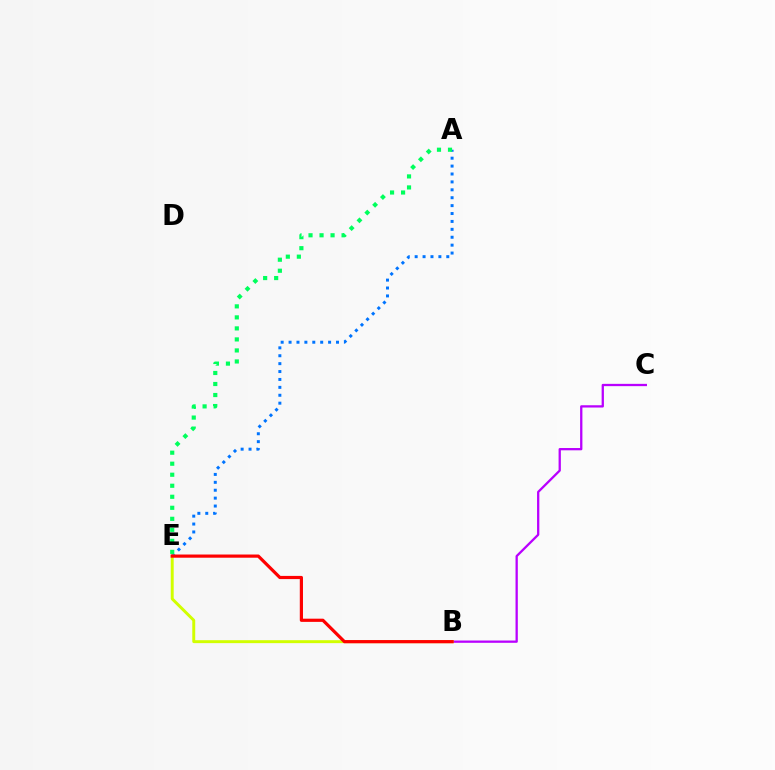{('A', 'E'): [{'color': '#0074ff', 'line_style': 'dotted', 'thickness': 2.15}, {'color': '#00ff5c', 'line_style': 'dotted', 'thickness': 2.99}], ('B', 'C'): [{'color': '#b900ff', 'line_style': 'solid', 'thickness': 1.65}], ('B', 'E'): [{'color': '#d1ff00', 'line_style': 'solid', 'thickness': 2.12}, {'color': '#ff0000', 'line_style': 'solid', 'thickness': 2.3}]}